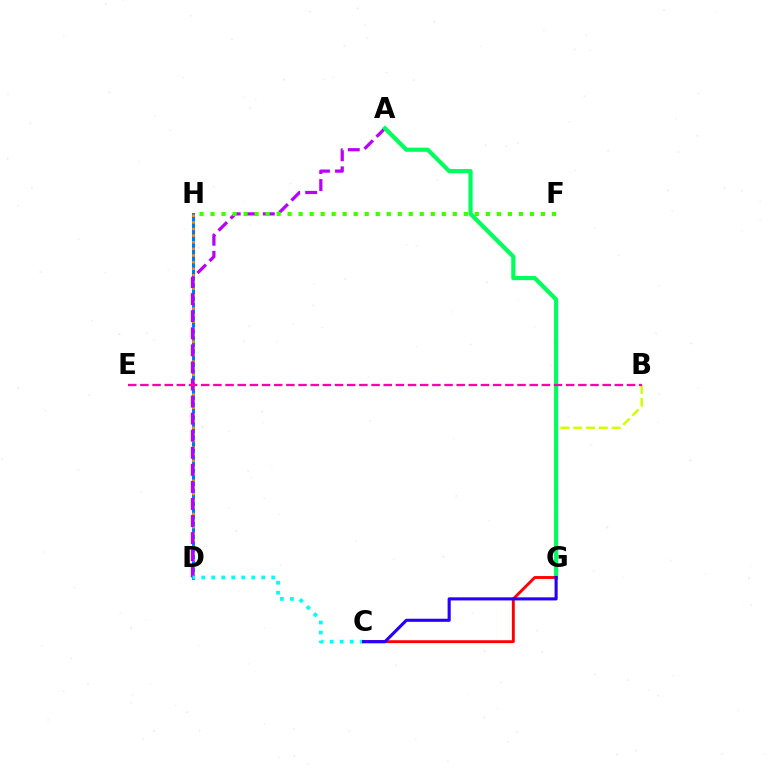{('D', 'H'): [{'color': '#0074ff', 'line_style': 'solid', 'thickness': 2.17}, {'color': '#ff9400', 'line_style': 'dotted', 'thickness': 1.8}], ('B', 'G'): [{'color': '#d1ff00', 'line_style': 'dashed', 'thickness': 1.74}], ('A', 'D'): [{'color': '#b900ff', 'line_style': 'dashed', 'thickness': 2.32}], ('A', 'G'): [{'color': '#00ff5c', 'line_style': 'solid', 'thickness': 3.0}], ('C', 'D'): [{'color': '#00fff6', 'line_style': 'dotted', 'thickness': 2.72}], ('F', 'H'): [{'color': '#3dff00', 'line_style': 'dotted', 'thickness': 2.99}], ('B', 'E'): [{'color': '#ff00ac', 'line_style': 'dashed', 'thickness': 1.65}], ('C', 'G'): [{'color': '#ff0000', 'line_style': 'solid', 'thickness': 2.07}, {'color': '#2500ff', 'line_style': 'solid', 'thickness': 2.23}]}